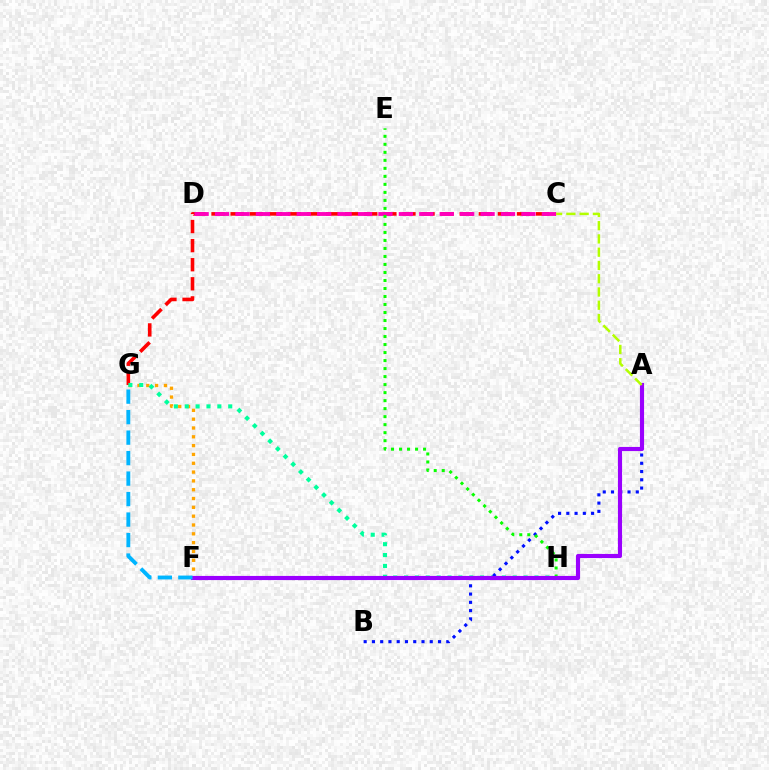{('F', 'G'): [{'color': '#ffa500', 'line_style': 'dotted', 'thickness': 2.4}, {'color': '#00b5ff', 'line_style': 'dashed', 'thickness': 2.78}], ('C', 'G'): [{'color': '#ff0000', 'line_style': 'dashed', 'thickness': 2.59}], ('G', 'H'): [{'color': '#00ff9d', 'line_style': 'dotted', 'thickness': 2.95}], ('A', 'B'): [{'color': '#0010ff', 'line_style': 'dotted', 'thickness': 2.24}], ('C', 'D'): [{'color': '#ff00bd', 'line_style': 'dashed', 'thickness': 2.77}], ('E', 'H'): [{'color': '#08ff00', 'line_style': 'dotted', 'thickness': 2.18}], ('A', 'F'): [{'color': '#9b00ff', 'line_style': 'solid', 'thickness': 2.98}], ('A', 'C'): [{'color': '#b3ff00', 'line_style': 'dashed', 'thickness': 1.8}]}